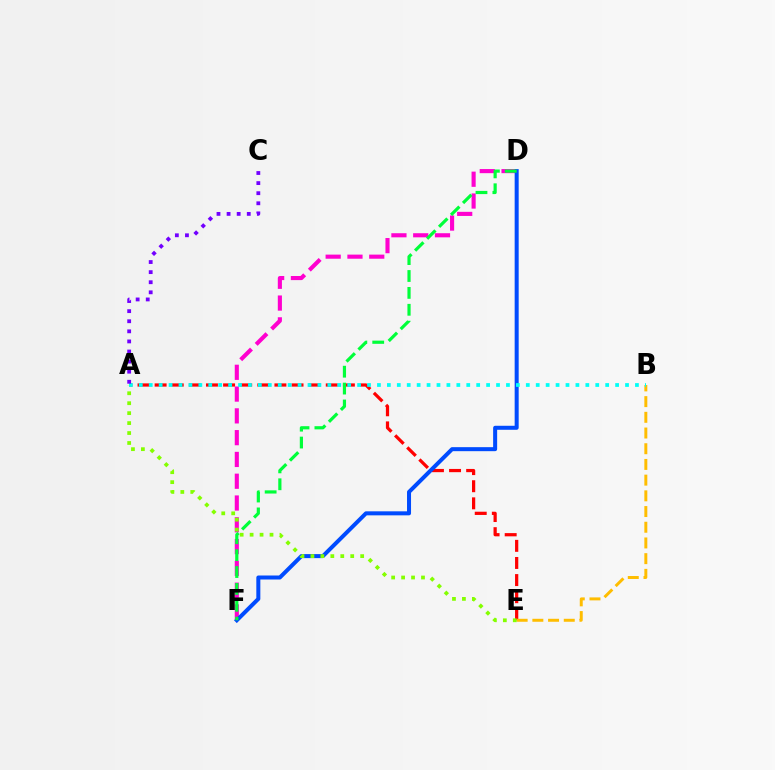{('A', 'E'): [{'color': '#ff0000', 'line_style': 'dashed', 'thickness': 2.32}, {'color': '#84ff00', 'line_style': 'dotted', 'thickness': 2.7}], ('D', 'F'): [{'color': '#ff00cf', 'line_style': 'dashed', 'thickness': 2.96}, {'color': '#004bff', 'line_style': 'solid', 'thickness': 2.89}, {'color': '#00ff39', 'line_style': 'dashed', 'thickness': 2.29}], ('B', 'E'): [{'color': '#ffbd00', 'line_style': 'dashed', 'thickness': 2.13}], ('A', 'B'): [{'color': '#00fff6', 'line_style': 'dotted', 'thickness': 2.7}], ('A', 'C'): [{'color': '#7200ff', 'line_style': 'dotted', 'thickness': 2.74}]}